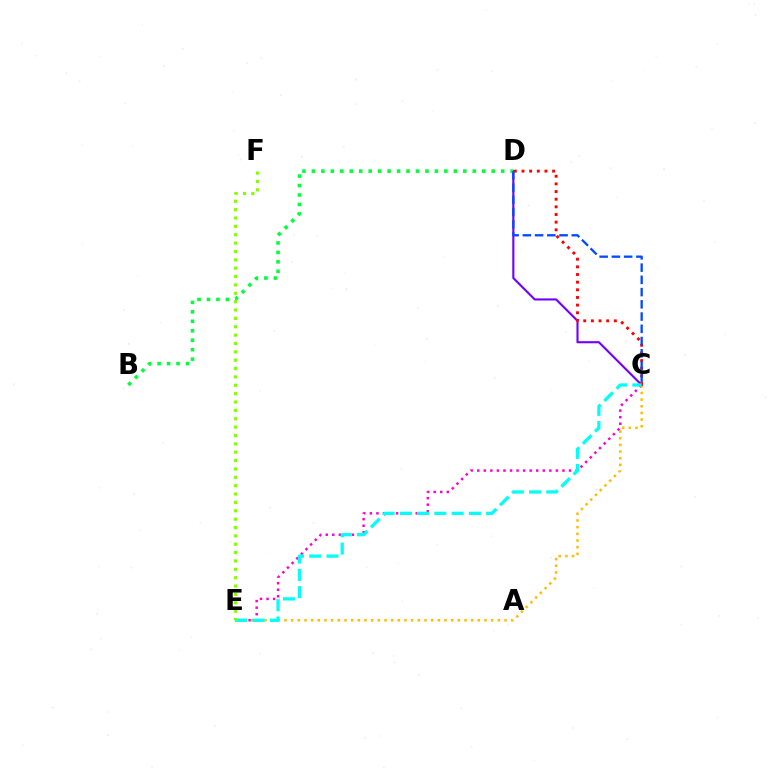{('C', 'E'): [{'color': '#ff00cf', 'line_style': 'dotted', 'thickness': 1.78}, {'color': '#ffbd00', 'line_style': 'dotted', 'thickness': 1.81}, {'color': '#00fff6', 'line_style': 'dashed', 'thickness': 2.35}], ('C', 'D'): [{'color': '#7200ff', 'line_style': 'solid', 'thickness': 1.53}, {'color': '#ff0000', 'line_style': 'dotted', 'thickness': 2.08}, {'color': '#004bff', 'line_style': 'dashed', 'thickness': 1.66}], ('B', 'D'): [{'color': '#00ff39', 'line_style': 'dotted', 'thickness': 2.57}], ('E', 'F'): [{'color': '#84ff00', 'line_style': 'dotted', 'thickness': 2.27}]}